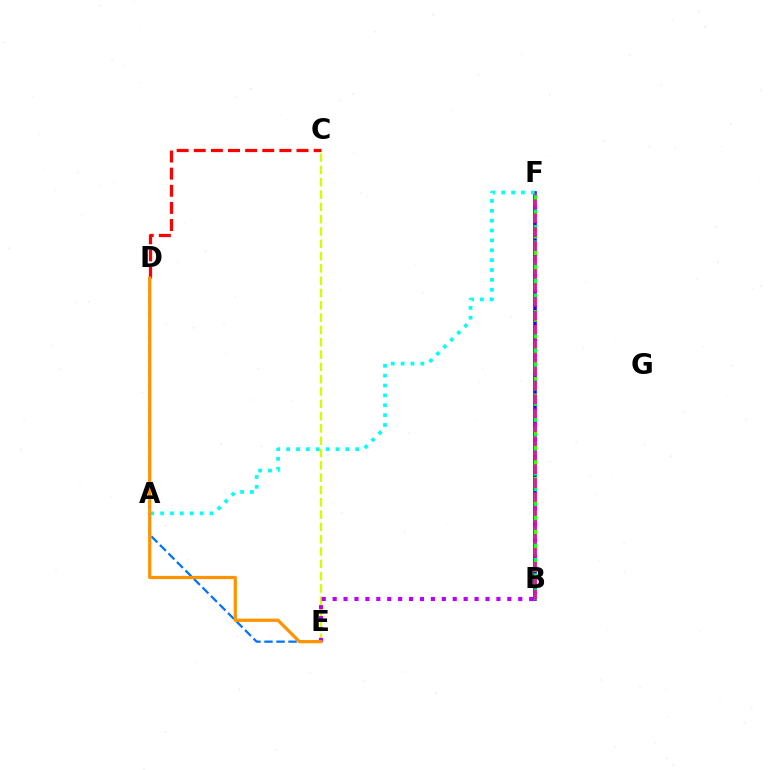{('D', 'E'): [{'color': '#0074ff', 'line_style': 'dashed', 'thickness': 1.64}, {'color': '#ff9400', 'line_style': 'solid', 'thickness': 2.32}], ('B', 'F'): [{'color': '#2500ff', 'line_style': 'solid', 'thickness': 2.59}, {'color': '#3dff00', 'line_style': 'dashed', 'thickness': 2.26}, {'color': '#00ff5c', 'line_style': 'dotted', 'thickness': 2.1}, {'color': '#ff00ac', 'line_style': 'dashed', 'thickness': 1.89}], ('C', 'E'): [{'color': '#d1ff00', 'line_style': 'dashed', 'thickness': 1.67}], ('A', 'F'): [{'color': '#00fff6', 'line_style': 'dotted', 'thickness': 2.68}], ('B', 'E'): [{'color': '#b900ff', 'line_style': 'dotted', 'thickness': 2.97}], ('C', 'D'): [{'color': '#ff0000', 'line_style': 'dashed', 'thickness': 2.33}]}